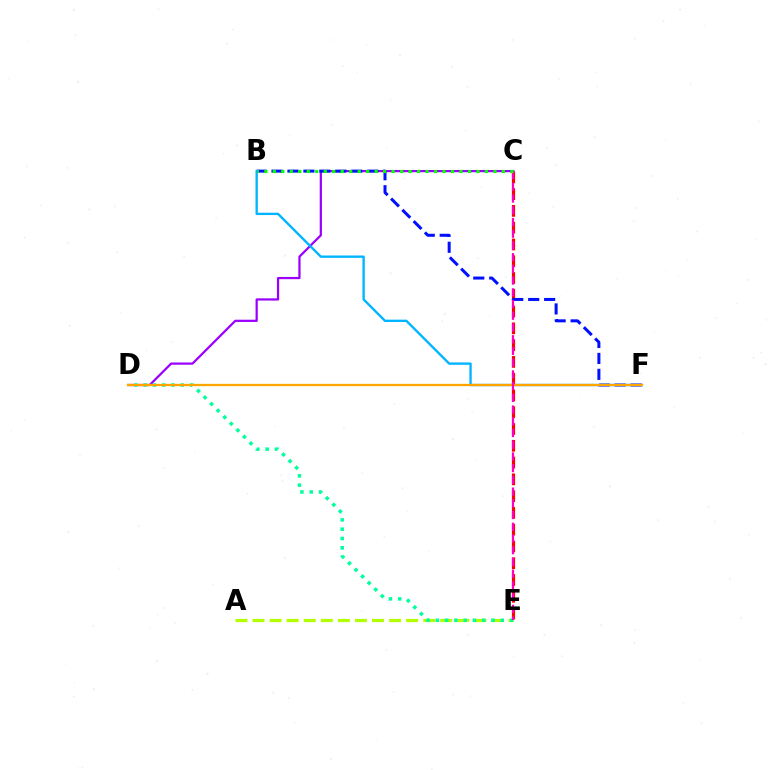{('C', 'D'): [{'color': '#9b00ff', 'line_style': 'solid', 'thickness': 1.61}], ('A', 'E'): [{'color': '#b3ff00', 'line_style': 'dashed', 'thickness': 2.32}], ('D', 'E'): [{'color': '#00ff9d', 'line_style': 'dotted', 'thickness': 2.52}], ('C', 'E'): [{'color': '#ff0000', 'line_style': 'dashed', 'thickness': 2.28}, {'color': '#ff00bd', 'line_style': 'dashed', 'thickness': 1.59}], ('B', 'F'): [{'color': '#0010ff', 'line_style': 'dashed', 'thickness': 2.17}, {'color': '#00b5ff', 'line_style': 'solid', 'thickness': 1.69}], ('D', 'F'): [{'color': '#ffa500', 'line_style': 'solid', 'thickness': 1.64}], ('B', 'C'): [{'color': '#08ff00', 'line_style': 'dotted', 'thickness': 2.31}]}